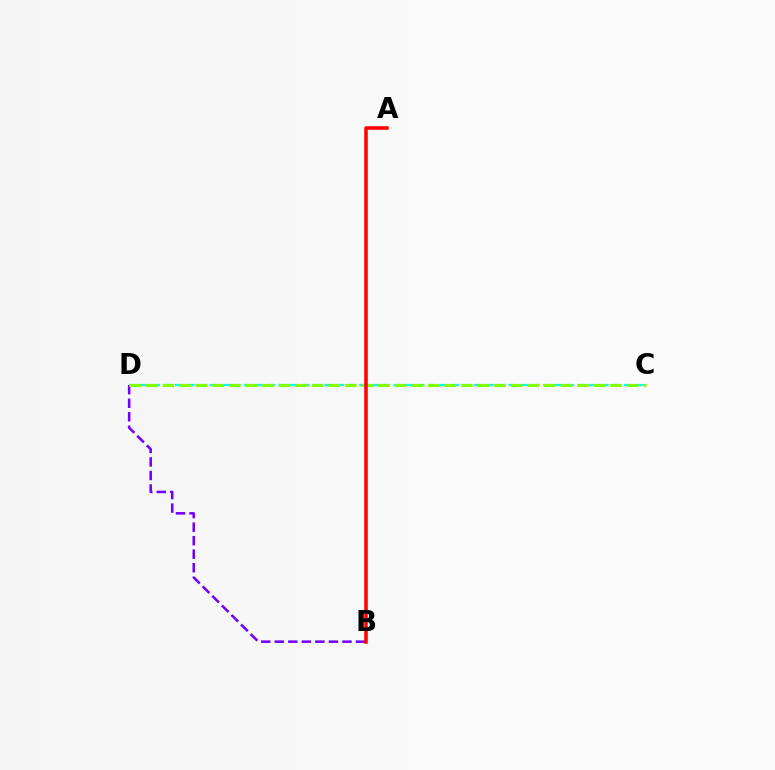{('B', 'D'): [{'color': '#7200ff', 'line_style': 'dashed', 'thickness': 1.84}], ('C', 'D'): [{'color': '#00fff6', 'line_style': 'dashed', 'thickness': 1.56}, {'color': '#84ff00', 'line_style': 'dashed', 'thickness': 2.25}], ('A', 'B'): [{'color': '#ff0000', 'line_style': 'solid', 'thickness': 2.52}]}